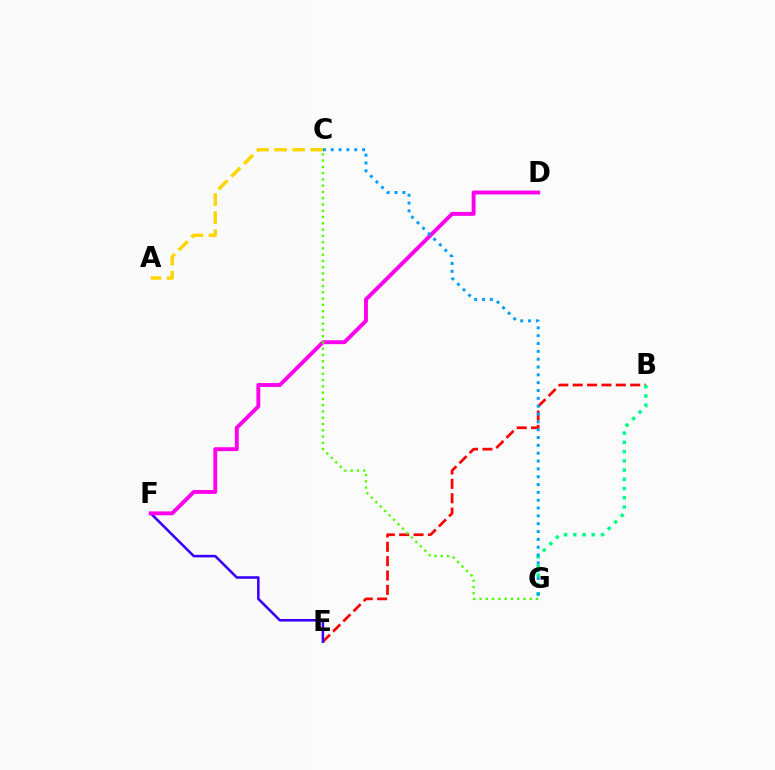{('B', 'E'): [{'color': '#ff0000', 'line_style': 'dashed', 'thickness': 1.95}], ('E', 'F'): [{'color': '#3700ff', 'line_style': 'solid', 'thickness': 1.84}], ('D', 'F'): [{'color': '#ff00ed', 'line_style': 'solid', 'thickness': 2.81}], ('B', 'G'): [{'color': '#00ff86', 'line_style': 'dotted', 'thickness': 2.51}], ('C', 'G'): [{'color': '#009eff', 'line_style': 'dotted', 'thickness': 2.13}, {'color': '#4fff00', 'line_style': 'dotted', 'thickness': 1.7}], ('A', 'C'): [{'color': '#ffd500', 'line_style': 'dashed', 'thickness': 2.45}]}